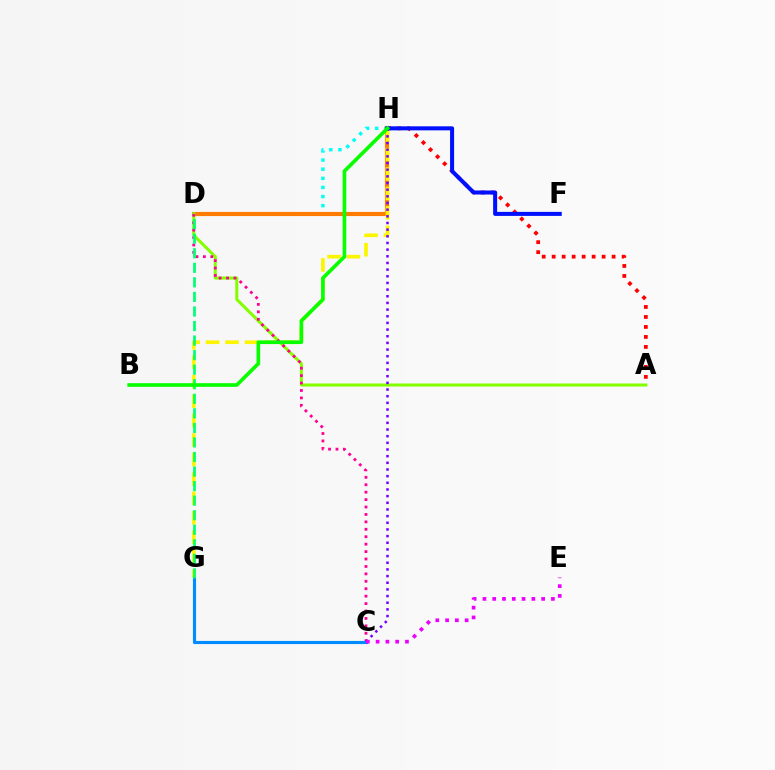{('D', 'H'): [{'color': '#00fff6', 'line_style': 'dotted', 'thickness': 2.48}, {'color': '#ff7c00', 'line_style': 'solid', 'thickness': 2.96}], ('G', 'H'): [{'color': '#fcf500', 'line_style': 'dashed', 'thickness': 2.64}], ('A', 'H'): [{'color': '#ff0000', 'line_style': 'dotted', 'thickness': 2.71}], ('A', 'D'): [{'color': '#84ff00', 'line_style': 'solid', 'thickness': 2.18}], ('C', 'D'): [{'color': '#ff0094', 'line_style': 'dotted', 'thickness': 2.02}], ('C', 'G'): [{'color': '#008cff', 'line_style': 'solid', 'thickness': 2.26}], ('C', 'H'): [{'color': '#7200ff', 'line_style': 'dotted', 'thickness': 1.81}], ('C', 'E'): [{'color': '#ee00ff', 'line_style': 'dotted', 'thickness': 2.66}], ('F', 'H'): [{'color': '#0010ff', 'line_style': 'solid', 'thickness': 2.9}], ('D', 'G'): [{'color': '#00ff74', 'line_style': 'dashed', 'thickness': 1.98}], ('B', 'H'): [{'color': '#08ff00', 'line_style': 'solid', 'thickness': 2.62}]}